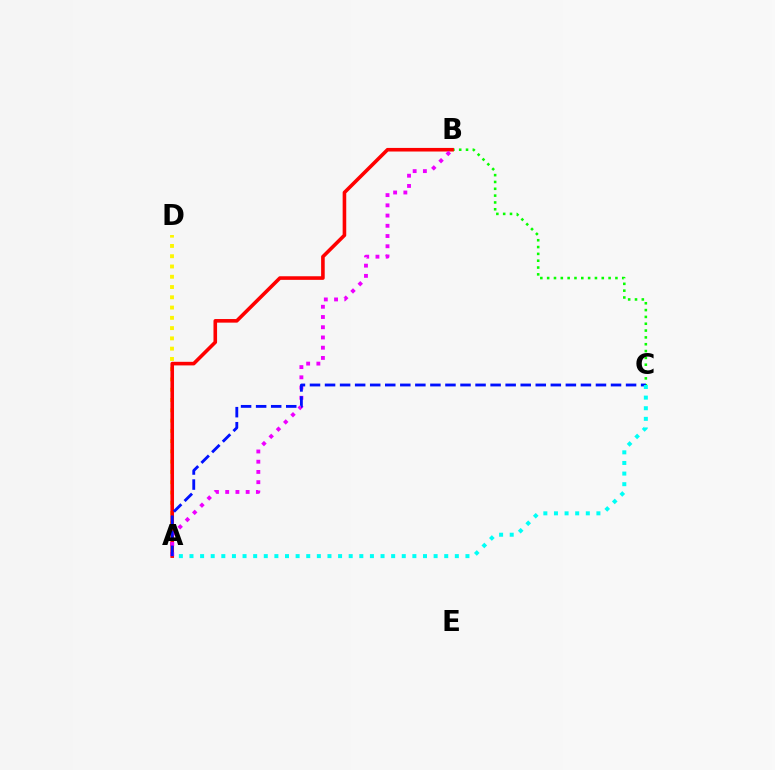{('B', 'C'): [{'color': '#08ff00', 'line_style': 'dotted', 'thickness': 1.85}], ('A', 'D'): [{'color': '#fcf500', 'line_style': 'dotted', 'thickness': 2.79}], ('A', 'B'): [{'color': '#ff0000', 'line_style': 'solid', 'thickness': 2.59}, {'color': '#ee00ff', 'line_style': 'dotted', 'thickness': 2.78}], ('A', 'C'): [{'color': '#0010ff', 'line_style': 'dashed', 'thickness': 2.04}, {'color': '#00fff6', 'line_style': 'dotted', 'thickness': 2.88}]}